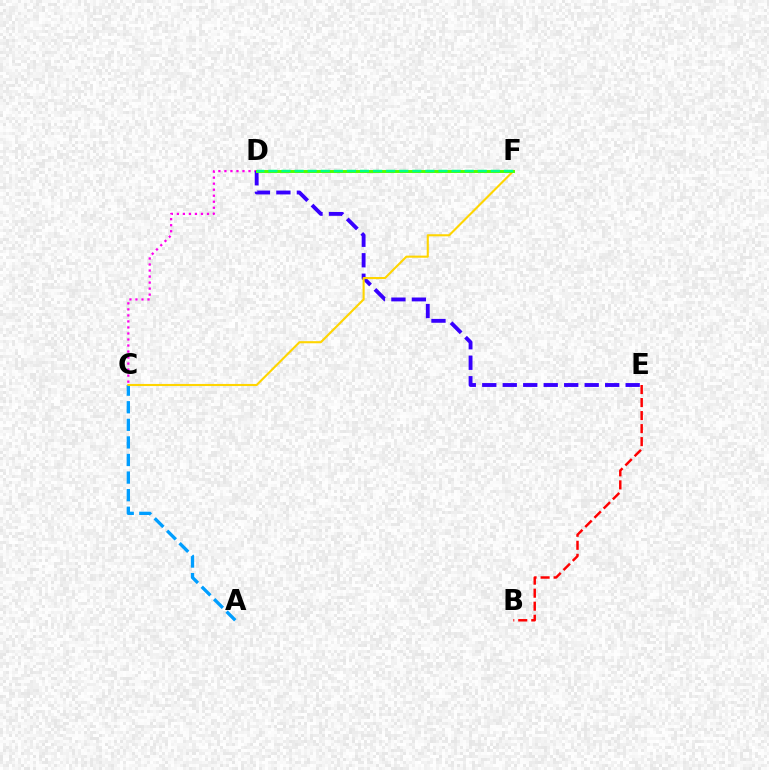{('C', 'D'): [{'color': '#ff00ed', 'line_style': 'dotted', 'thickness': 1.64}], ('A', 'C'): [{'color': '#009eff', 'line_style': 'dashed', 'thickness': 2.39}], ('D', 'E'): [{'color': '#3700ff', 'line_style': 'dashed', 'thickness': 2.78}], ('C', 'F'): [{'color': '#ffd500', 'line_style': 'solid', 'thickness': 1.51}], ('B', 'E'): [{'color': '#ff0000', 'line_style': 'dashed', 'thickness': 1.77}], ('D', 'F'): [{'color': '#4fff00', 'line_style': 'solid', 'thickness': 2.12}, {'color': '#00ff86', 'line_style': 'dashed', 'thickness': 1.78}]}